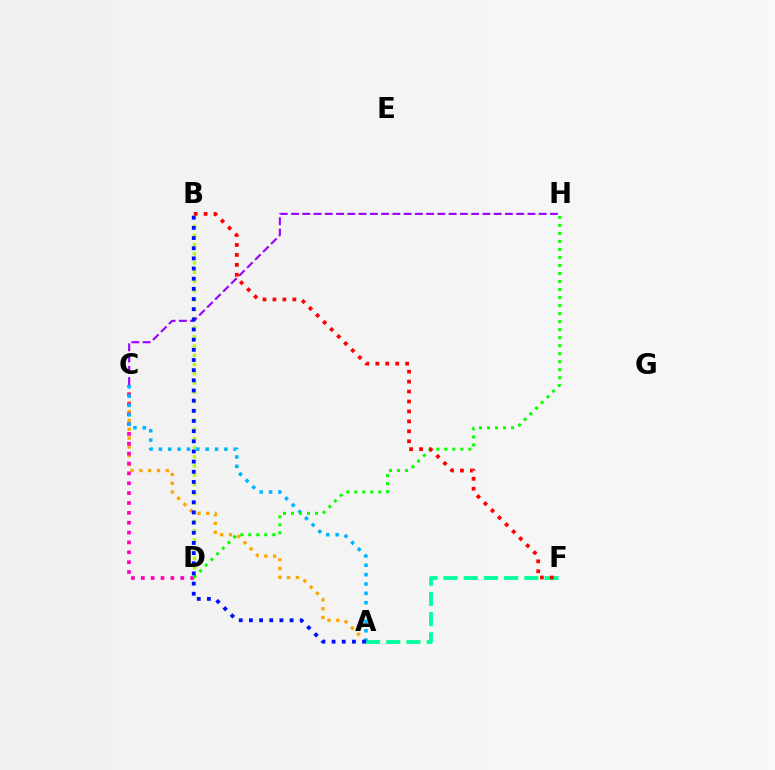{('A', 'F'): [{'color': '#00ff9d', 'line_style': 'dashed', 'thickness': 2.74}], ('B', 'D'): [{'color': '#b3ff00', 'line_style': 'dotted', 'thickness': 2.51}], ('A', 'C'): [{'color': '#ffa500', 'line_style': 'dotted', 'thickness': 2.4}, {'color': '#00b5ff', 'line_style': 'dotted', 'thickness': 2.54}], ('C', 'H'): [{'color': '#9b00ff', 'line_style': 'dashed', 'thickness': 1.53}], ('C', 'D'): [{'color': '#ff00bd', 'line_style': 'dotted', 'thickness': 2.68}], ('D', 'H'): [{'color': '#08ff00', 'line_style': 'dotted', 'thickness': 2.18}], ('B', 'F'): [{'color': '#ff0000', 'line_style': 'dotted', 'thickness': 2.7}], ('A', 'B'): [{'color': '#0010ff', 'line_style': 'dotted', 'thickness': 2.76}]}